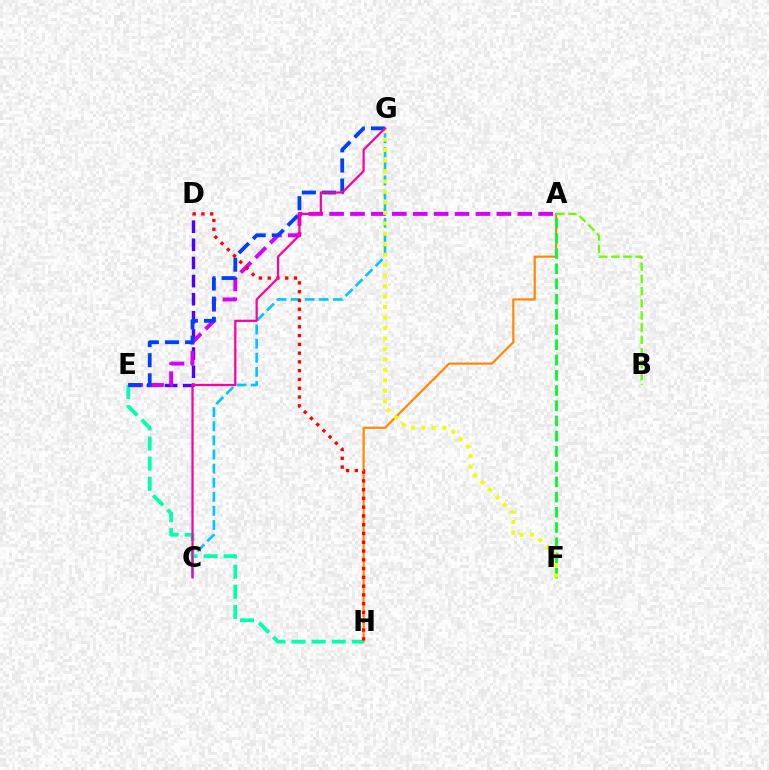{('D', 'E'): [{'color': '#4f00ff', 'line_style': 'dashed', 'thickness': 2.46}], ('A', 'H'): [{'color': '#ff8800', 'line_style': 'solid', 'thickness': 1.57}], ('C', 'G'): [{'color': '#00c7ff', 'line_style': 'dashed', 'thickness': 1.92}, {'color': '#ff00a0', 'line_style': 'solid', 'thickness': 1.6}], ('A', 'F'): [{'color': '#00ff27', 'line_style': 'dashed', 'thickness': 2.07}], ('E', 'H'): [{'color': '#00ffaf', 'line_style': 'dashed', 'thickness': 2.73}], ('A', 'E'): [{'color': '#d600ff', 'line_style': 'dashed', 'thickness': 2.84}], ('D', 'H'): [{'color': '#ff0000', 'line_style': 'dotted', 'thickness': 2.39}], ('F', 'G'): [{'color': '#eeff00', 'line_style': 'dotted', 'thickness': 2.84}], ('E', 'G'): [{'color': '#003fff', 'line_style': 'dashed', 'thickness': 2.73}], ('A', 'B'): [{'color': '#66ff00', 'line_style': 'dashed', 'thickness': 1.65}]}